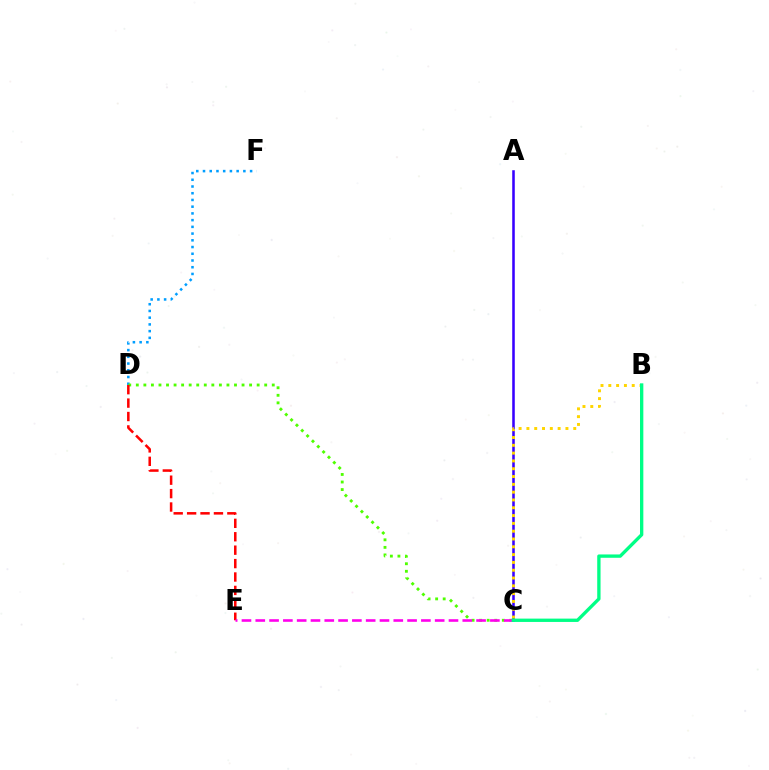{('D', 'F'): [{'color': '#009eff', 'line_style': 'dotted', 'thickness': 1.83}], ('C', 'D'): [{'color': '#4fff00', 'line_style': 'dotted', 'thickness': 2.05}], ('D', 'E'): [{'color': '#ff0000', 'line_style': 'dashed', 'thickness': 1.82}], ('A', 'C'): [{'color': '#3700ff', 'line_style': 'solid', 'thickness': 1.84}], ('C', 'E'): [{'color': '#ff00ed', 'line_style': 'dashed', 'thickness': 1.87}], ('B', 'C'): [{'color': '#ffd500', 'line_style': 'dotted', 'thickness': 2.12}, {'color': '#00ff86', 'line_style': 'solid', 'thickness': 2.4}]}